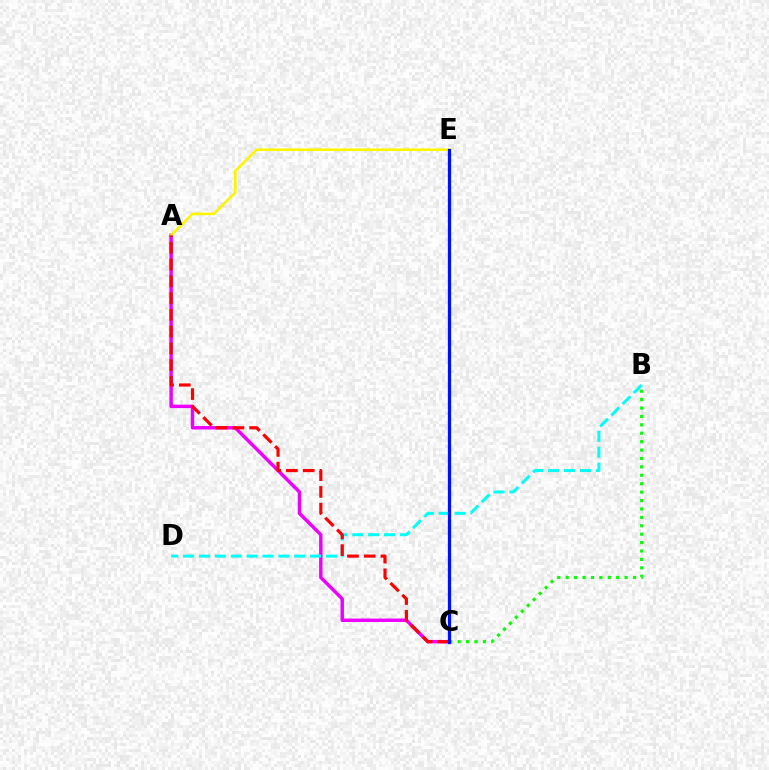{('A', 'C'): [{'color': '#ee00ff', 'line_style': 'solid', 'thickness': 2.48}, {'color': '#ff0000', 'line_style': 'dashed', 'thickness': 2.28}], ('A', 'E'): [{'color': '#fcf500', 'line_style': 'solid', 'thickness': 1.88}], ('B', 'D'): [{'color': '#00fff6', 'line_style': 'dashed', 'thickness': 2.16}], ('B', 'C'): [{'color': '#08ff00', 'line_style': 'dotted', 'thickness': 2.29}], ('C', 'E'): [{'color': '#0010ff', 'line_style': 'solid', 'thickness': 2.35}]}